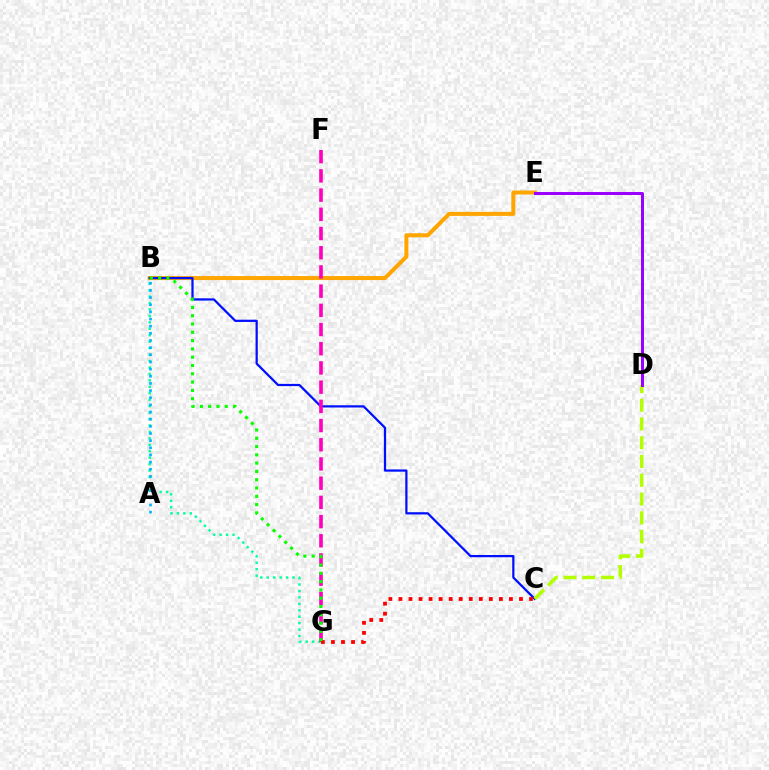{('B', 'E'): [{'color': '#ffa500', 'line_style': 'solid', 'thickness': 2.89}], ('B', 'G'): [{'color': '#00ff9d', 'line_style': 'dotted', 'thickness': 1.75}, {'color': '#08ff00', 'line_style': 'dotted', 'thickness': 2.25}], ('B', 'C'): [{'color': '#0010ff', 'line_style': 'solid', 'thickness': 1.61}], ('F', 'G'): [{'color': '#ff00bd', 'line_style': 'dashed', 'thickness': 2.61}], ('A', 'B'): [{'color': '#00b5ff', 'line_style': 'dotted', 'thickness': 1.94}], ('C', 'D'): [{'color': '#b3ff00', 'line_style': 'dashed', 'thickness': 2.55}], ('D', 'E'): [{'color': '#9b00ff', 'line_style': 'solid', 'thickness': 2.15}], ('C', 'G'): [{'color': '#ff0000', 'line_style': 'dotted', 'thickness': 2.73}]}